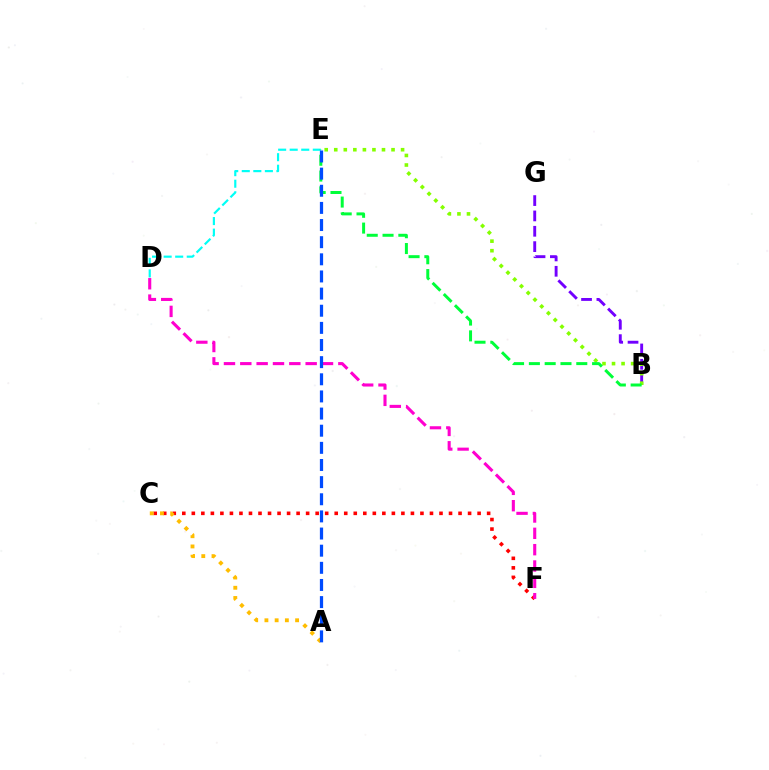{('C', 'F'): [{'color': '#ff0000', 'line_style': 'dotted', 'thickness': 2.59}], ('A', 'C'): [{'color': '#ffbd00', 'line_style': 'dotted', 'thickness': 2.78}], ('B', 'G'): [{'color': '#7200ff', 'line_style': 'dashed', 'thickness': 2.09}], ('D', 'F'): [{'color': '#ff00cf', 'line_style': 'dashed', 'thickness': 2.22}], ('D', 'E'): [{'color': '#00fff6', 'line_style': 'dashed', 'thickness': 1.57}], ('B', 'E'): [{'color': '#84ff00', 'line_style': 'dotted', 'thickness': 2.59}, {'color': '#00ff39', 'line_style': 'dashed', 'thickness': 2.15}], ('A', 'E'): [{'color': '#004bff', 'line_style': 'dashed', 'thickness': 2.33}]}